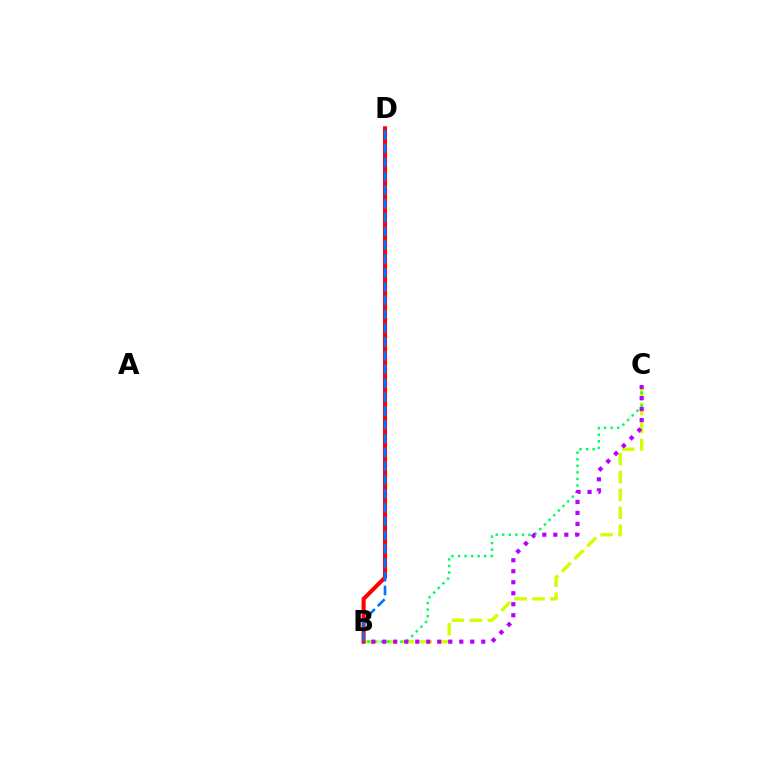{('B', 'C'): [{'color': '#d1ff00', 'line_style': 'dashed', 'thickness': 2.43}, {'color': '#00ff5c', 'line_style': 'dotted', 'thickness': 1.78}, {'color': '#b900ff', 'line_style': 'dotted', 'thickness': 2.99}], ('B', 'D'): [{'color': '#ff0000', 'line_style': 'solid', 'thickness': 2.92}, {'color': '#0074ff', 'line_style': 'dashed', 'thickness': 1.88}]}